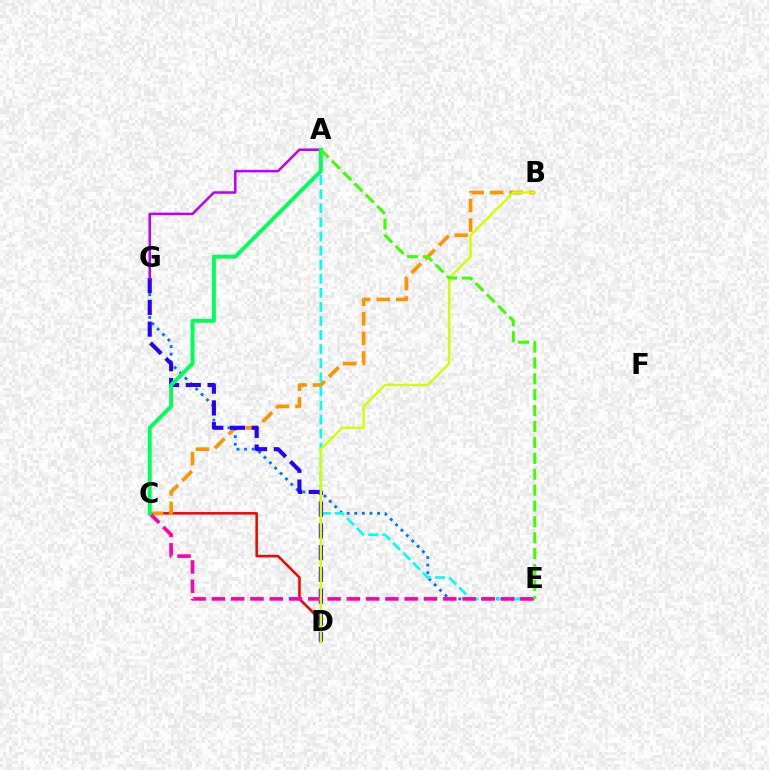{('C', 'D'): [{'color': '#ff0000', 'line_style': 'solid', 'thickness': 1.84}], ('B', 'C'): [{'color': '#ff9400', 'line_style': 'dashed', 'thickness': 2.65}], ('E', 'G'): [{'color': '#0074ff', 'line_style': 'dotted', 'thickness': 2.06}], ('A', 'E'): [{'color': '#00fff6', 'line_style': 'dashed', 'thickness': 1.91}, {'color': '#3dff00', 'line_style': 'dashed', 'thickness': 2.16}], ('D', 'G'): [{'color': '#2500ff', 'line_style': 'dashed', 'thickness': 2.95}], ('C', 'E'): [{'color': '#ff00ac', 'line_style': 'dashed', 'thickness': 2.62}], ('A', 'G'): [{'color': '#b900ff', 'line_style': 'solid', 'thickness': 1.81}], ('A', 'C'): [{'color': '#00ff5c', 'line_style': 'solid', 'thickness': 2.82}], ('B', 'D'): [{'color': '#d1ff00', 'line_style': 'solid', 'thickness': 1.72}]}